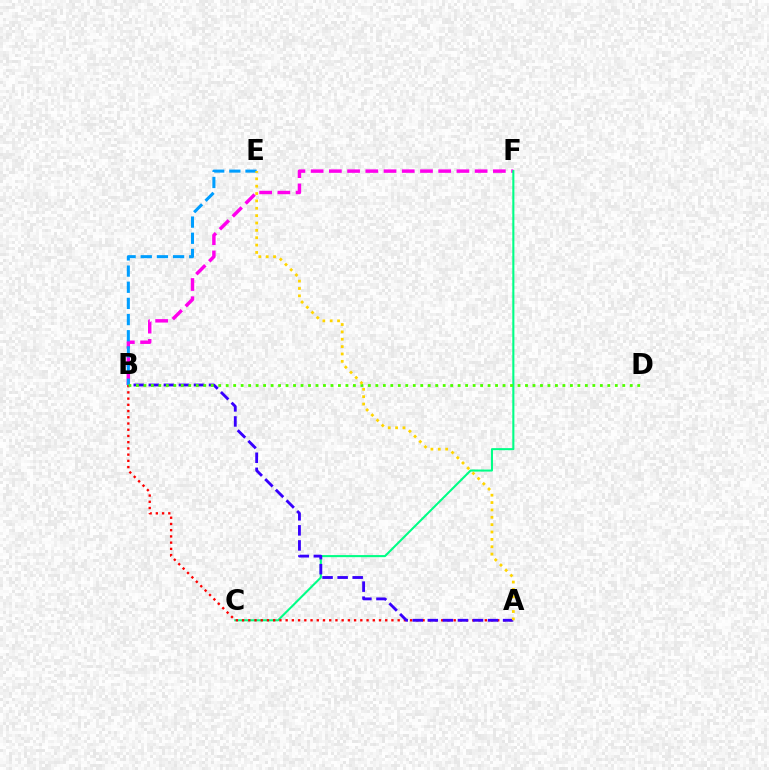{('B', 'F'): [{'color': '#ff00ed', 'line_style': 'dashed', 'thickness': 2.48}], ('C', 'F'): [{'color': '#00ff86', 'line_style': 'solid', 'thickness': 1.5}], ('A', 'B'): [{'color': '#ff0000', 'line_style': 'dotted', 'thickness': 1.69}, {'color': '#3700ff', 'line_style': 'dashed', 'thickness': 2.05}], ('B', 'E'): [{'color': '#009eff', 'line_style': 'dashed', 'thickness': 2.2}], ('B', 'D'): [{'color': '#4fff00', 'line_style': 'dotted', 'thickness': 2.03}], ('A', 'E'): [{'color': '#ffd500', 'line_style': 'dotted', 'thickness': 2.0}]}